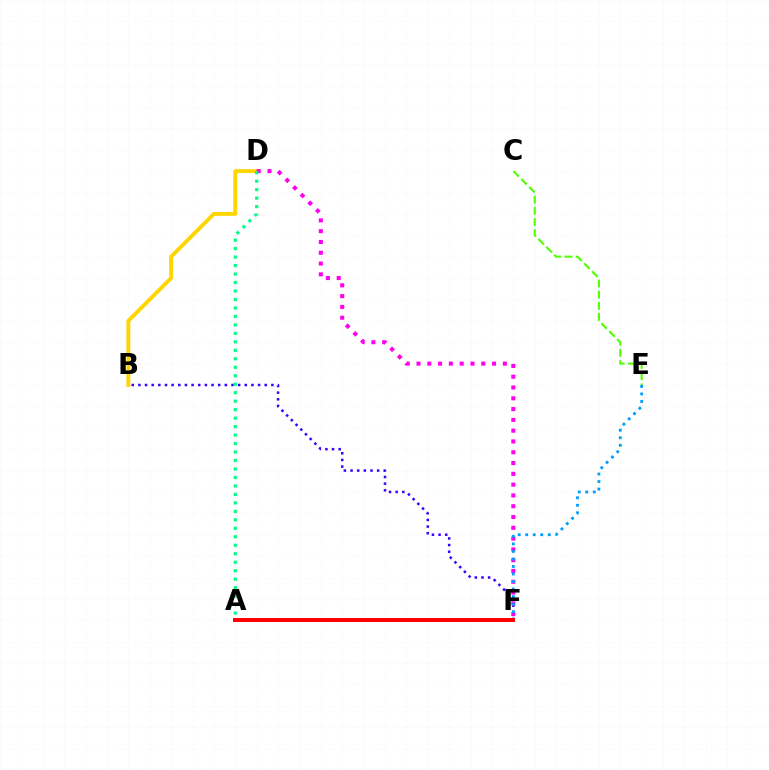{('B', 'F'): [{'color': '#3700ff', 'line_style': 'dotted', 'thickness': 1.81}], ('B', 'D'): [{'color': '#ffd500', 'line_style': 'solid', 'thickness': 2.8}], ('C', 'E'): [{'color': '#4fff00', 'line_style': 'dashed', 'thickness': 1.52}], ('D', 'F'): [{'color': '#ff00ed', 'line_style': 'dotted', 'thickness': 2.93}], ('E', 'F'): [{'color': '#009eff', 'line_style': 'dotted', 'thickness': 2.04}], ('A', 'D'): [{'color': '#00ff86', 'line_style': 'dotted', 'thickness': 2.3}], ('A', 'F'): [{'color': '#ff0000', 'line_style': 'solid', 'thickness': 2.86}]}